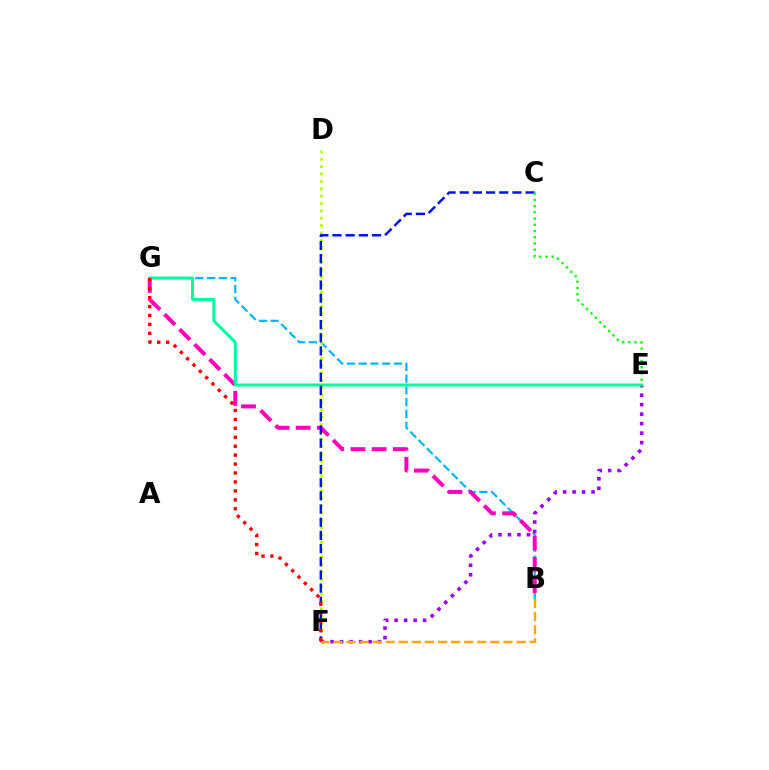{('B', 'G'): [{'color': '#00b5ff', 'line_style': 'dashed', 'thickness': 1.6}, {'color': '#ff00bd', 'line_style': 'dashed', 'thickness': 2.88}], ('D', 'F'): [{'color': '#b3ff00', 'line_style': 'dotted', 'thickness': 2.0}], ('E', 'F'): [{'color': '#9b00ff', 'line_style': 'dotted', 'thickness': 2.58}], ('B', 'F'): [{'color': '#ffa500', 'line_style': 'dashed', 'thickness': 1.78}], ('E', 'G'): [{'color': '#00ff9d', 'line_style': 'solid', 'thickness': 2.15}], ('C', 'F'): [{'color': '#0010ff', 'line_style': 'dashed', 'thickness': 1.79}], ('C', 'E'): [{'color': '#08ff00', 'line_style': 'dotted', 'thickness': 1.69}], ('F', 'G'): [{'color': '#ff0000', 'line_style': 'dotted', 'thickness': 2.43}]}